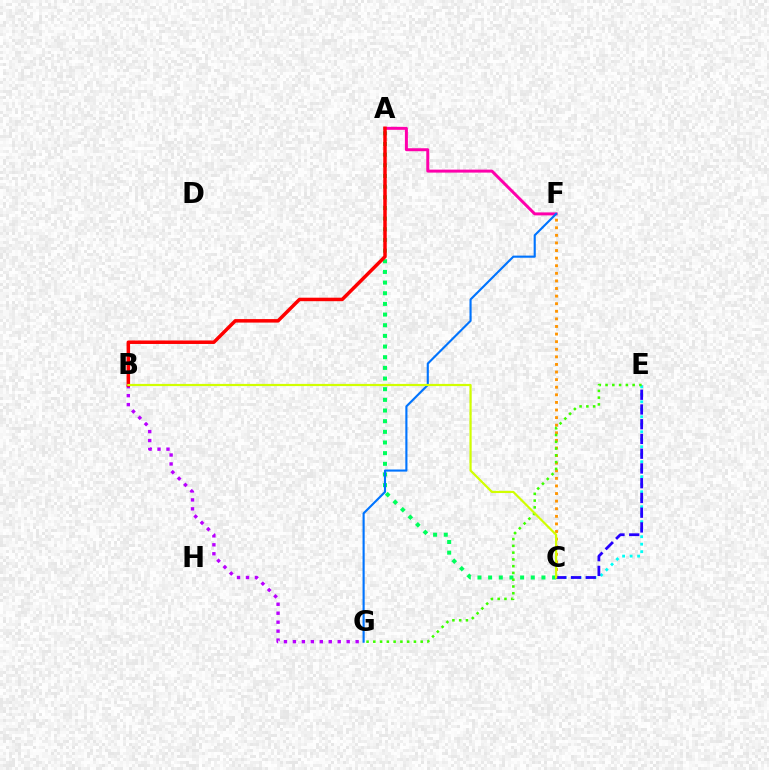{('C', 'E'): [{'color': '#00fff6', 'line_style': 'dotted', 'thickness': 2.04}, {'color': '#2500ff', 'line_style': 'dashed', 'thickness': 2.0}], ('A', 'F'): [{'color': '#ff00ac', 'line_style': 'solid', 'thickness': 2.14}], ('B', 'G'): [{'color': '#b900ff', 'line_style': 'dotted', 'thickness': 2.43}], ('A', 'C'): [{'color': '#00ff5c', 'line_style': 'dotted', 'thickness': 2.9}], ('A', 'B'): [{'color': '#ff0000', 'line_style': 'solid', 'thickness': 2.52}], ('C', 'F'): [{'color': '#ff9400', 'line_style': 'dotted', 'thickness': 2.06}], ('F', 'G'): [{'color': '#0074ff', 'line_style': 'solid', 'thickness': 1.53}], ('E', 'G'): [{'color': '#3dff00', 'line_style': 'dotted', 'thickness': 1.84}], ('B', 'C'): [{'color': '#d1ff00', 'line_style': 'solid', 'thickness': 1.58}]}